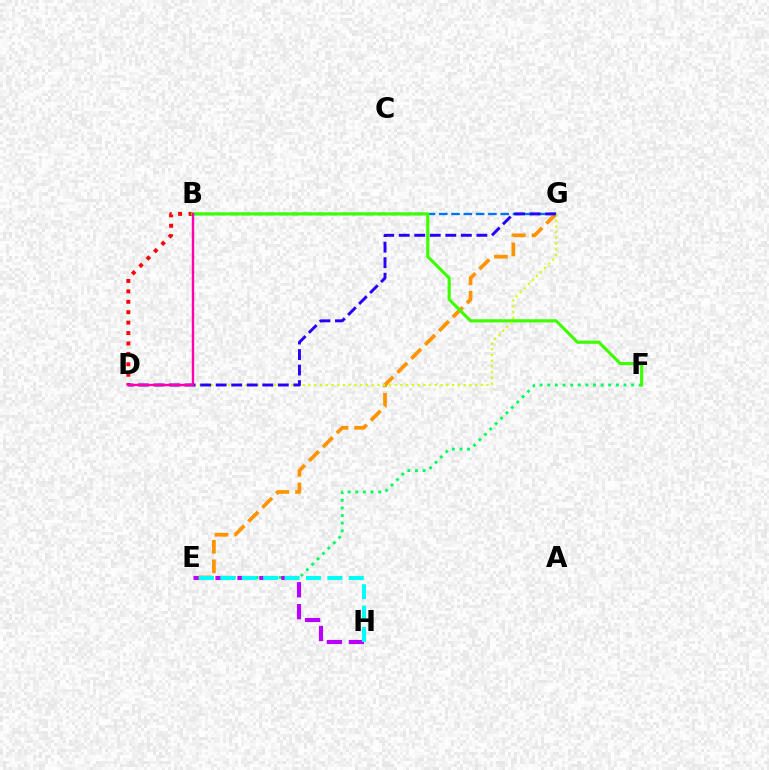{('E', 'F'): [{'color': '#00ff5c', 'line_style': 'dotted', 'thickness': 2.07}], ('B', 'G'): [{'color': '#0074ff', 'line_style': 'dashed', 'thickness': 1.67}], ('B', 'D'): [{'color': '#ff0000', 'line_style': 'dotted', 'thickness': 2.83}, {'color': '#ff00ac', 'line_style': 'solid', 'thickness': 1.74}], ('E', 'H'): [{'color': '#b900ff', 'line_style': 'dashed', 'thickness': 2.98}, {'color': '#00fff6', 'line_style': 'dashed', 'thickness': 2.91}], ('E', 'G'): [{'color': '#ff9400', 'line_style': 'dashed', 'thickness': 2.67}], ('B', 'F'): [{'color': '#3dff00', 'line_style': 'solid', 'thickness': 2.27}], ('D', 'G'): [{'color': '#d1ff00', 'line_style': 'dotted', 'thickness': 1.56}, {'color': '#2500ff', 'line_style': 'dashed', 'thickness': 2.11}]}